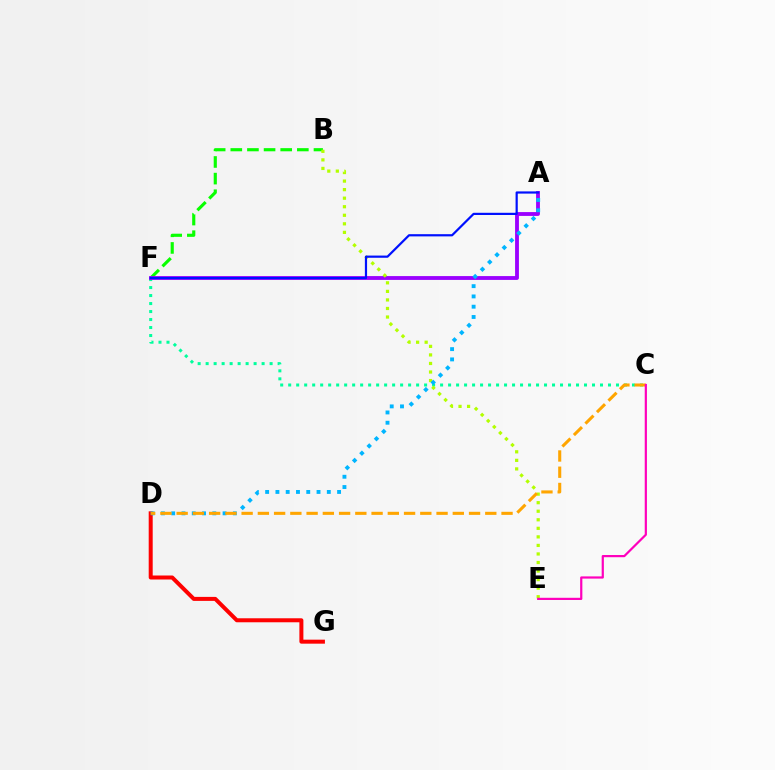{('C', 'F'): [{'color': '#00ff9d', 'line_style': 'dotted', 'thickness': 2.17}], ('B', 'F'): [{'color': '#08ff00', 'line_style': 'dashed', 'thickness': 2.26}], ('A', 'F'): [{'color': '#9b00ff', 'line_style': 'solid', 'thickness': 2.76}, {'color': '#0010ff', 'line_style': 'solid', 'thickness': 1.58}], ('D', 'G'): [{'color': '#ff0000', 'line_style': 'solid', 'thickness': 2.88}], ('B', 'E'): [{'color': '#b3ff00', 'line_style': 'dotted', 'thickness': 2.32}], ('A', 'D'): [{'color': '#00b5ff', 'line_style': 'dotted', 'thickness': 2.79}], ('C', 'D'): [{'color': '#ffa500', 'line_style': 'dashed', 'thickness': 2.21}], ('C', 'E'): [{'color': '#ff00bd', 'line_style': 'solid', 'thickness': 1.59}]}